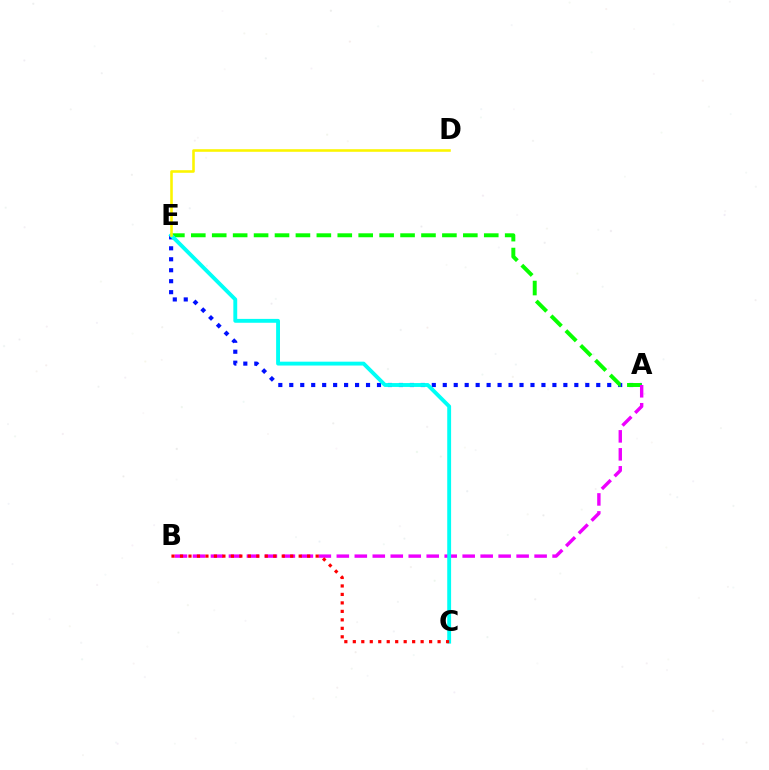{('A', 'E'): [{'color': '#0010ff', 'line_style': 'dotted', 'thickness': 2.98}, {'color': '#08ff00', 'line_style': 'dashed', 'thickness': 2.84}], ('A', 'B'): [{'color': '#ee00ff', 'line_style': 'dashed', 'thickness': 2.44}], ('C', 'E'): [{'color': '#00fff6', 'line_style': 'solid', 'thickness': 2.79}], ('B', 'C'): [{'color': '#ff0000', 'line_style': 'dotted', 'thickness': 2.3}], ('D', 'E'): [{'color': '#fcf500', 'line_style': 'solid', 'thickness': 1.86}]}